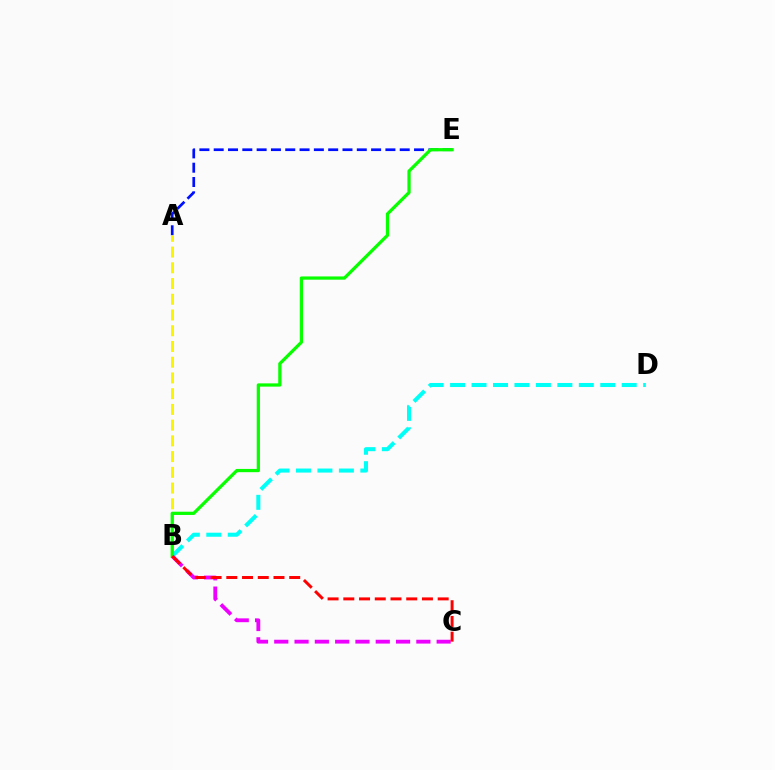{('B', 'D'): [{'color': '#00fff6', 'line_style': 'dashed', 'thickness': 2.91}], ('A', 'E'): [{'color': '#0010ff', 'line_style': 'dashed', 'thickness': 1.94}], ('B', 'C'): [{'color': '#ee00ff', 'line_style': 'dashed', 'thickness': 2.76}, {'color': '#ff0000', 'line_style': 'dashed', 'thickness': 2.14}], ('A', 'B'): [{'color': '#fcf500', 'line_style': 'dashed', 'thickness': 2.14}], ('B', 'E'): [{'color': '#08ff00', 'line_style': 'solid', 'thickness': 2.34}]}